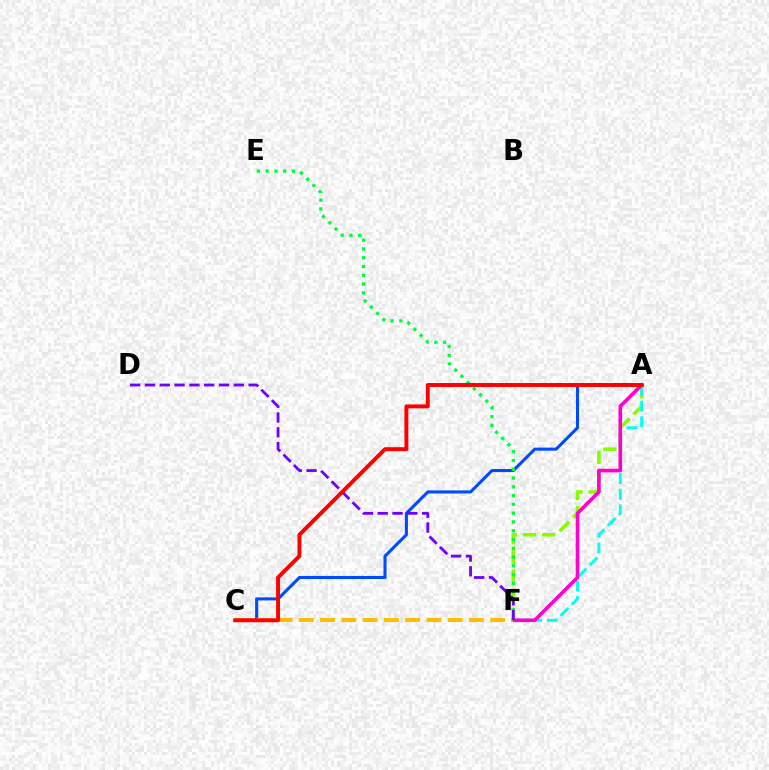{('A', 'C'): [{'color': '#004bff', 'line_style': 'solid', 'thickness': 2.21}, {'color': '#ff0000', 'line_style': 'solid', 'thickness': 2.84}], ('A', 'F'): [{'color': '#84ff00', 'line_style': 'dashed', 'thickness': 2.61}, {'color': '#00fff6', 'line_style': 'dashed', 'thickness': 2.13}, {'color': '#ff00cf', 'line_style': 'solid', 'thickness': 2.6}], ('E', 'F'): [{'color': '#00ff39', 'line_style': 'dotted', 'thickness': 2.39}], ('C', 'F'): [{'color': '#ffbd00', 'line_style': 'dashed', 'thickness': 2.89}], ('D', 'F'): [{'color': '#7200ff', 'line_style': 'dashed', 'thickness': 2.01}]}